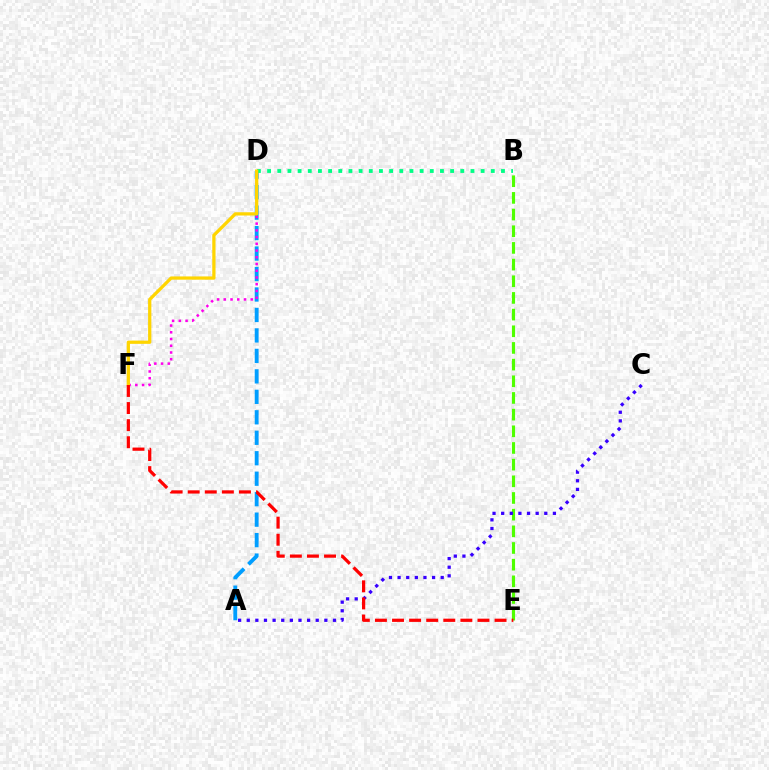{('A', 'D'): [{'color': '#009eff', 'line_style': 'dashed', 'thickness': 2.78}], ('B', 'D'): [{'color': '#00ff86', 'line_style': 'dotted', 'thickness': 2.76}], ('D', 'F'): [{'color': '#ff00ed', 'line_style': 'dotted', 'thickness': 1.83}, {'color': '#ffd500', 'line_style': 'solid', 'thickness': 2.35}], ('B', 'E'): [{'color': '#4fff00', 'line_style': 'dashed', 'thickness': 2.26}], ('A', 'C'): [{'color': '#3700ff', 'line_style': 'dotted', 'thickness': 2.34}], ('E', 'F'): [{'color': '#ff0000', 'line_style': 'dashed', 'thickness': 2.32}]}